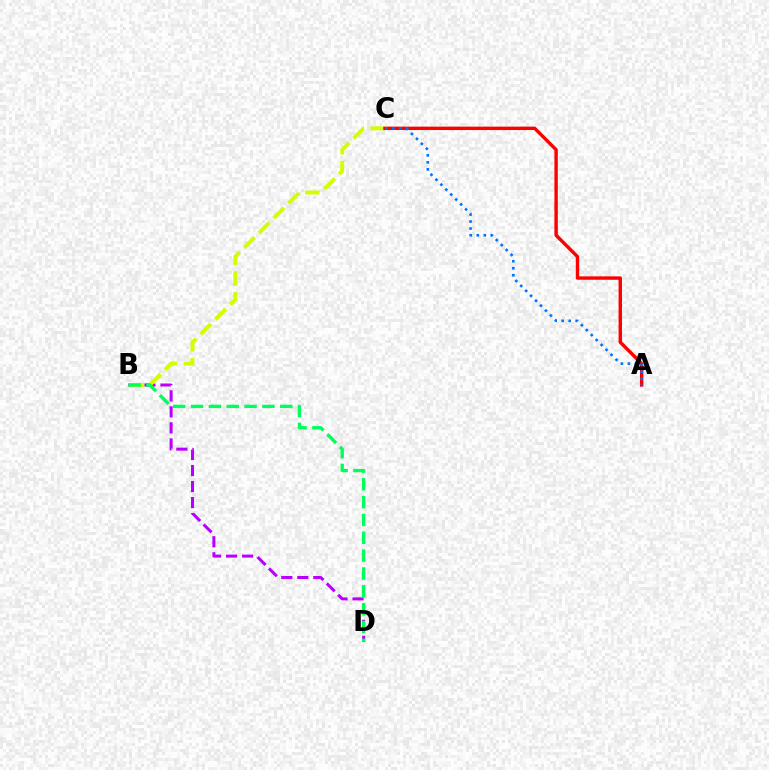{('B', 'D'): [{'color': '#b900ff', 'line_style': 'dashed', 'thickness': 2.18}, {'color': '#00ff5c', 'line_style': 'dashed', 'thickness': 2.42}], ('B', 'C'): [{'color': '#d1ff00', 'line_style': 'dashed', 'thickness': 2.84}], ('A', 'C'): [{'color': '#ff0000', 'line_style': 'solid', 'thickness': 2.45}, {'color': '#0074ff', 'line_style': 'dotted', 'thickness': 1.9}]}